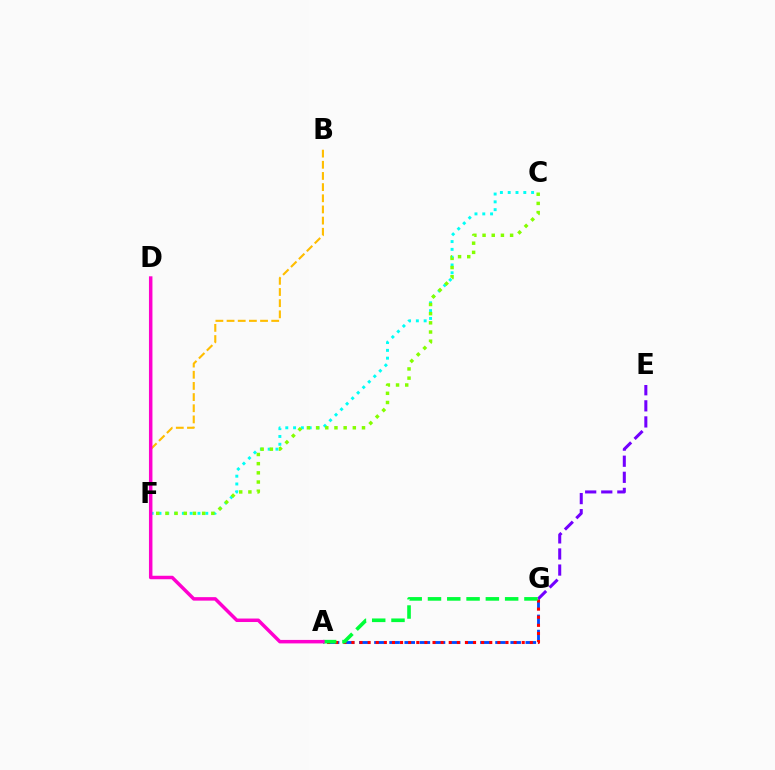{('A', 'G'): [{'color': '#004bff', 'line_style': 'dashed', 'thickness': 2.06}, {'color': '#ff0000', 'line_style': 'dotted', 'thickness': 2.2}, {'color': '#00ff39', 'line_style': 'dashed', 'thickness': 2.62}], ('B', 'F'): [{'color': '#ffbd00', 'line_style': 'dashed', 'thickness': 1.52}], ('E', 'G'): [{'color': '#7200ff', 'line_style': 'dashed', 'thickness': 2.19}], ('C', 'F'): [{'color': '#00fff6', 'line_style': 'dotted', 'thickness': 2.12}, {'color': '#84ff00', 'line_style': 'dotted', 'thickness': 2.49}], ('A', 'D'): [{'color': '#ff00cf', 'line_style': 'solid', 'thickness': 2.51}]}